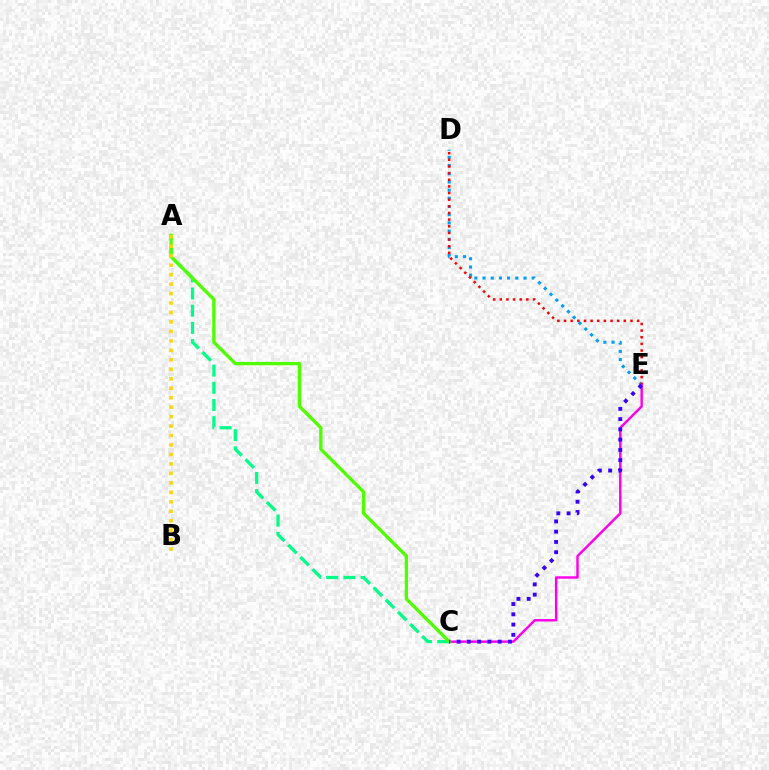{('A', 'C'): [{'color': '#00ff86', 'line_style': 'dashed', 'thickness': 2.34}, {'color': '#4fff00', 'line_style': 'solid', 'thickness': 2.38}], ('D', 'E'): [{'color': '#009eff', 'line_style': 'dotted', 'thickness': 2.22}, {'color': '#ff0000', 'line_style': 'dotted', 'thickness': 1.81}], ('C', 'E'): [{'color': '#ff00ed', 'line_style': 'solid', 'thickness': 1.75}, {'color': '#3700ff', 'line_style': 'dotted', 'thickness': 2.79}], ('A', 'B'): [{'color': '#ffd500', 'line_style': 'dotted', 'thickness': 2.57}]}